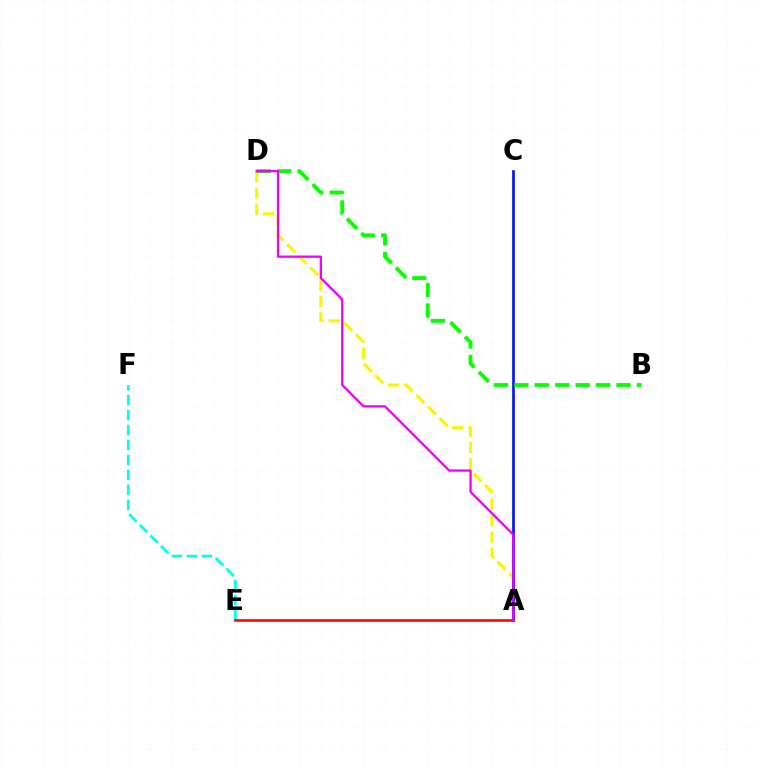{('A', 'D'): [{'color': '#fcf500', 'line_style': 'dashed', 'thickness': 2.22}, {'color': '#ee00ff', 'line_style': 'solid', 'thickness': 1.64}], ('A', 'C'): [{'color': '#0010ff', 'line_style': 'solid', 'thickness': 1.91}], ('E', 'F'): [{'color': '#00fff6', 'line_style': 'dashed', 'thickness': 2.03}], ('A', 'E'): [{'color': '#ff0000', 'line_style': 'solid', 'thickness': 1.84}], ('B', 'D'): [{'color': '#08ff00', 'line_style': 'dashed', 'thickness': 2.78}]}